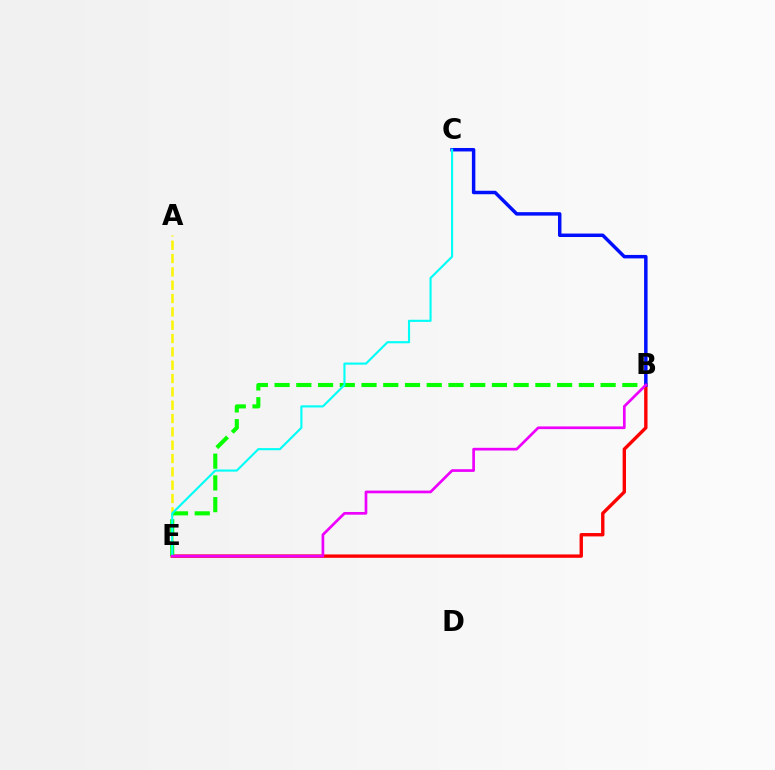{('A', 'E'): [{'color': '#fcf500', 'line_style': 'dashed', 'thickness': 1.81}], ('B', 'E'): [{'color': '#ff0000', 'line_style': 'solid', 'thickness': 2.42}, {'color': '#08ff00', 'line_style': 'dashed', 'thickness': 2.95}, {'color': '#ee00ff', 'line_style': 'solid', 'thickness': 1.94}], ('B', 'C'): [{'color': '#0010ff', 'line_style': 'solid', 'thickness': 2.5}], ('C', 'E'): [{'color': '#00fff6', 'line_style': 'solid', 'thickness': 1.53}]}